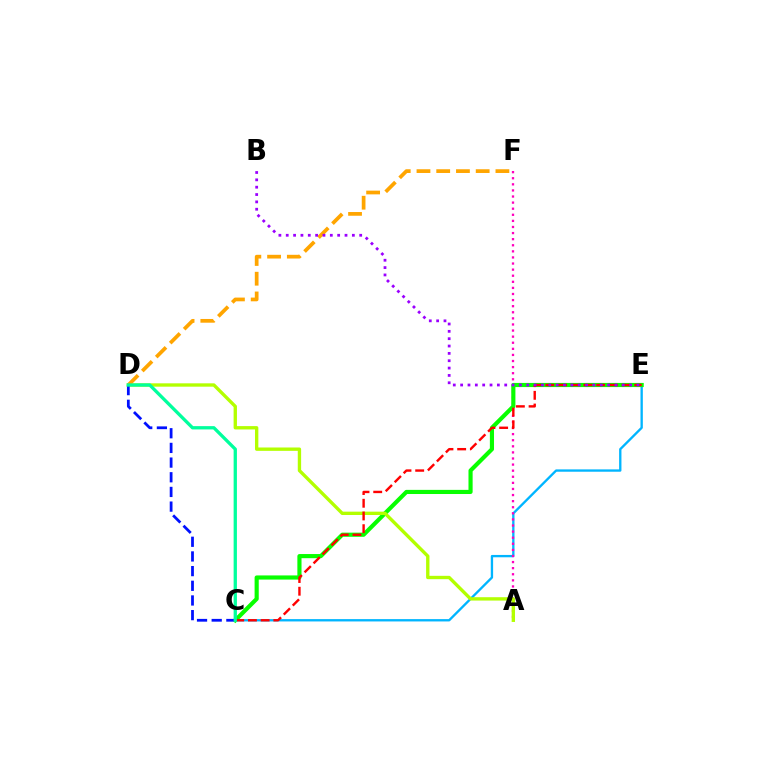{('C', 'E'): [{'color': '#00b5ff', 'line_style': 'solid', 'thickness': 1.68}, {'color': '#08ff00', 'line_style': 'solid', 'thickness': 2.99}, {'color': '#ff0000', 'line_style': 'dashed', 'thickness': 1.73}], ('A', 'F'): [{'color': '#ff00bd', 'line_style': 'dotted', 'thickness': 1.66}], ('A', 'D'): [{'color': '#b3ff00', 'line_style': 'solid', 'thickness': 2.41}], ('D', 'F'): [{'color': '#ffa500', 'line_style': 'dashed', 'thickness': 2.68}], ('C', 'D'): [{'color': '#0010ff', 'line_style': 'dashed', 'thickness': 1.99}, {'color': '#00ff9d', 'line_style': 'solid', 'thickness': 2.37}], ('B', 'E'): [{'color': '#9b00ff', 'line_style': 'dotted', 'thickness': 2.0}]}